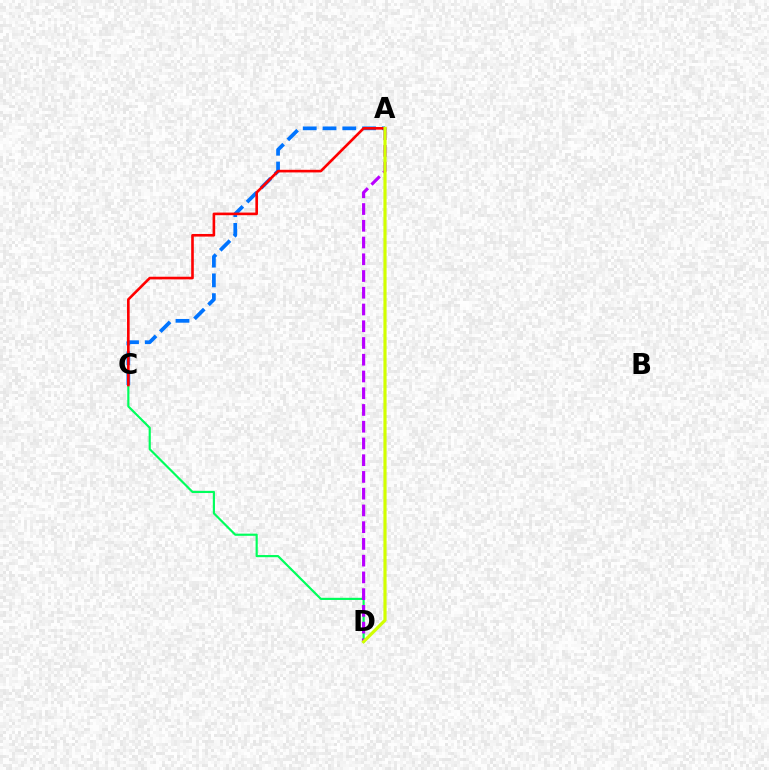{('C', 'D'): [{'color': '#00ff5c', 'line_style': 'solid', 'thickness': 1.56}], ('A', 'C'): [{'color': '#0074ff', 'line_style': 'dashed', 'thickness': 2.69}, {'color': '#ff0000', 'line_style': 'solid', 'thickness': 1.89}], ('A', 'D'): [{'color': '#b900ff', 'line_style': 'dashed', 'thickness': 2.27}, {'color': '#d1ff00', 'line_style': 'solid', 'thickness': 2.28}]}